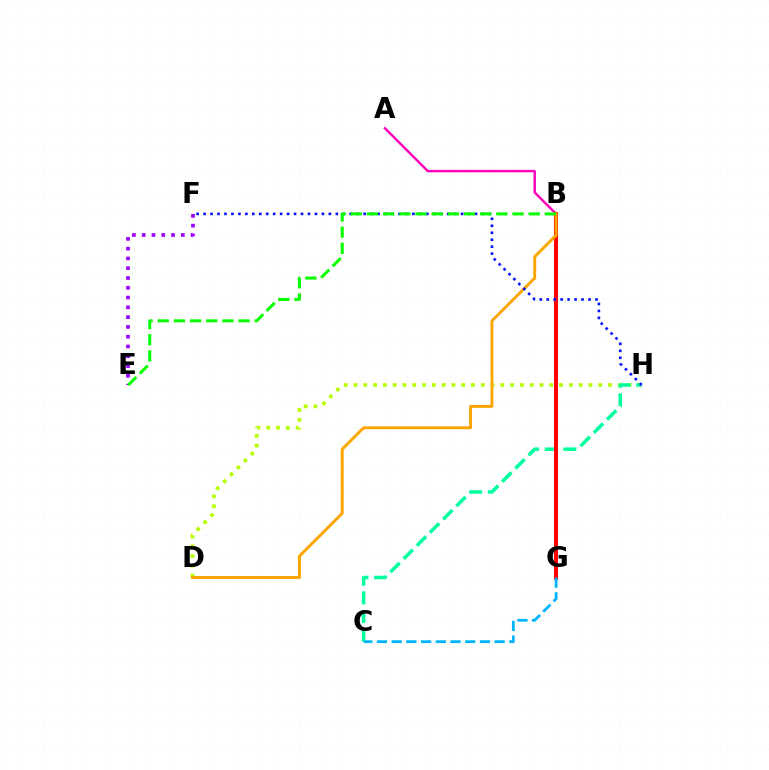{('D', 'H'): [{'color': '#b3ff00', 'line_style': 'dotted', 'thickness': 2.66}], ('A', 'G'): [{'color': '#ff00bd', 'line_style': 'solid', 'thickness': 1.74}], ('C', 'H'): [{'color': '#00ff9d', 'line_style': 'dashed', 'thickness': 2.53}], ('B', 'G'): [{'color': '#ff0000', 'line_style': 'solid', 'thickness': 2.93}], ('B', 'D'): [{'color': '#ffa500', 'line_style': 'solid', 'thickness': 2.11}], ('E', 'F'): [{'color': '#9b00ff', 'line_style': 'dotted', 'thickness': 2.66}], ('F', 'H'): [{'color': '#0010ff', 'line_style': 'dotted', 'thickness': 1.89}], ('B', 'E'): [{'color': '#08ff00', 'line_style': 'dashed', 'thickness': 2.2}], ('C', 'G'): [{'color': '#00b5ff', 'line_style': 'dashed', 'thickness': 2.0}]}